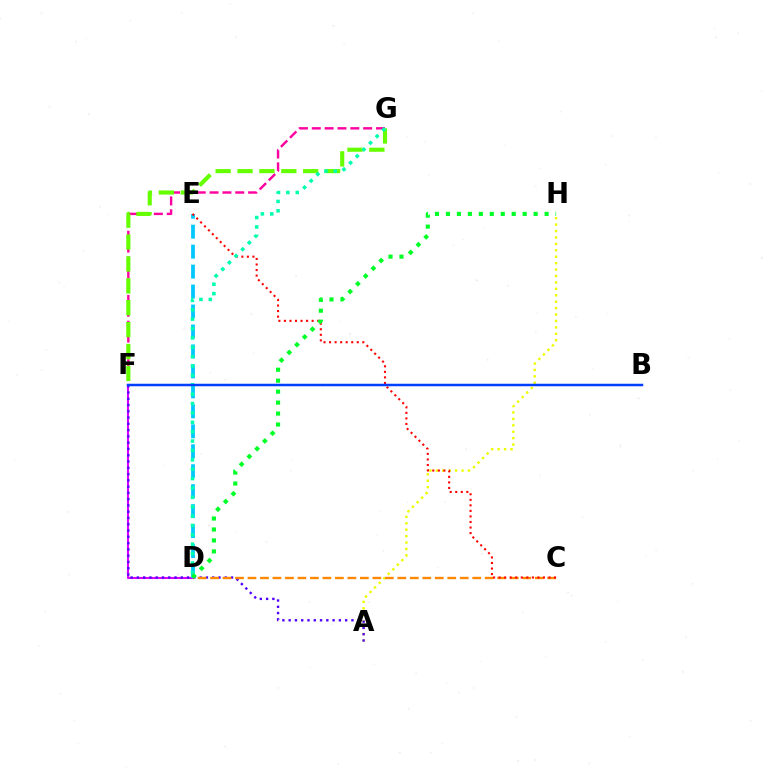{('F', 'G'): [{'color': '#ff00a0', 'line_style': 'dashed', 'thickness': 1.75}, {'color': '#66ff00', 'line_style': 'dashed', 'thickness': 2.97}], ('D', 'F'): [{'color': '#d600ff', 'line_style': 'solid', 'thickness': 1.51}], ('A', 'H'): [{'color': '#eeff00', 'line_style': 'dotted', 'thickness': 1.75}], ('D', 'E'): [{'color': '#00c7ff', 'line_style': 'dashed', 'thickness': 2.71}], ('A', 'F'): [{'color': '#4f00ff', 'line_style': 'dotted', 'thickness': 1.71}], ('C', 'D'): [{'color': '#ff8800', 'line_style': 'dashed', 'thickness': 1.7}], ('C', 'E'): [{'color': '#ff0000', 'line_style': 'dotted', 'thickness': 1.51}], ('D', 'G'): [{'color': '#00ffaf', 'line_style': 'dotted', 'thickness': 2.55}], ('D', 'H'): [{'color': '#00ff27', 'line_style': 'dotted', 'thickness': 2.98}], ('B', 'F'): [{'color': '#003fff', 'line_style': 'solid', 'thickness': 1.8}]}